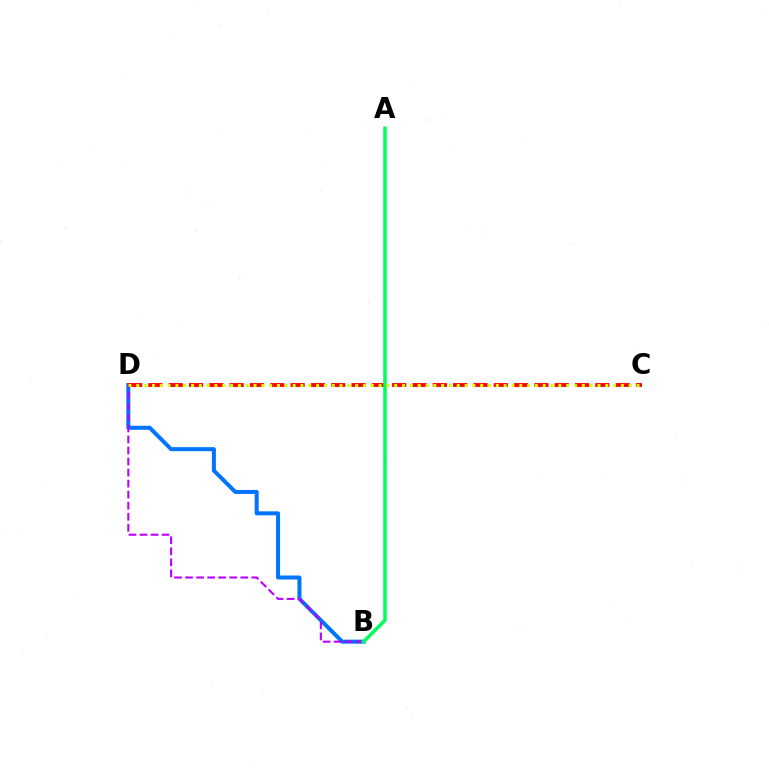{('B', 'D'): [{'color': '#0074ff', 'line_style': 'solid', 'thickness': 2.88}, {'color': '#b900ff', 'line_style': 'dashed', 'thickness': 1.5}], ('C', 'D'): [{'color': '#ff0000', 'line_style': 'dashed', 'thickness': 2.76}, {'color': '#d1ff00', 'line_style': 'dotted', 'thickness': 2.12}], ('A', 'B'): [{'color': '#00ff5c', 'line_style': 'solid', 'thickness': 2.55}]}